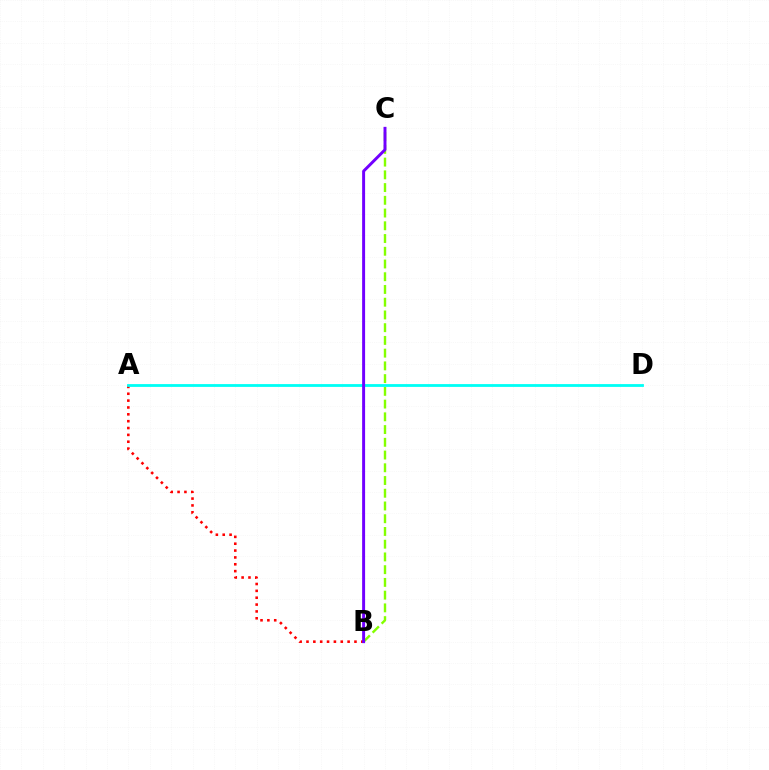{('B', 'C'): [{'color': '#84ff00', 'line_style': 'dashed', 'thickness': 1.73}, {'color': '#7200ff', 'line_style': 'solid', 'thickness': 2.13}], ('A', 'B'): [{'color': '#ff0000', 'line_style': 'dotted', 'thickness': 1.86}], ('A', 'D'): [{'color': '#00fff6', 'line_style': 'solid', 'thickness': 2.02}]}